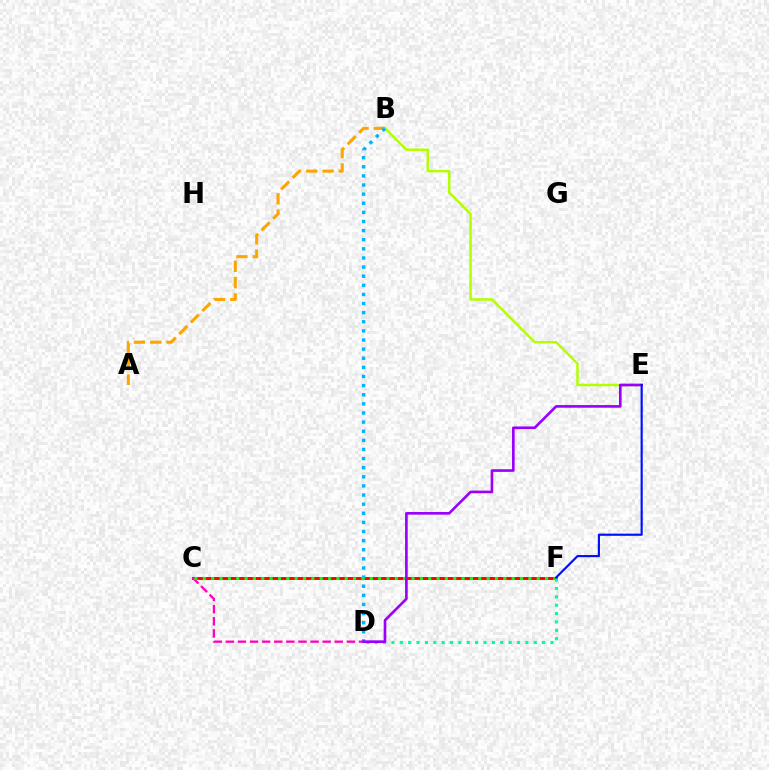{('B', 'E'): [{'color': '#b3ff00', 'line_style': 'solid', 'thickness': 1.79}], ('A', 'B'): [{'color': '#ffa500', 'line_style': 'dashed', 'thickness': 2.21}], ('C', 'F'): [{'color': '#ff0000', 'line_style': 'solid', 'thickness': 2.11}, {'color': '#08ff00', 'line_style': 'dotted', 'thickness': 2.27}], ('B', 'D'): [{'color': '#00b5ff', 'line_style': 'dotted', 'thickness': 2.48}], ('C', 'D'): [{'color': '#ff00bd', 'line_style': 'dashed', 'thickness': 1.64}], ('D', 'F'): [{'color': '#00ff9d', 'line_style': 'dotted', 'thickness': 2.27}], ('D', 'E'): [{'color': '#9b00ff', 'line_style': 'solid', 'thickness': 1.91}], ('E', 'F'): [{'color': '#0010ff', 'line_style': 'solid', 'thickness': 1.56}]}